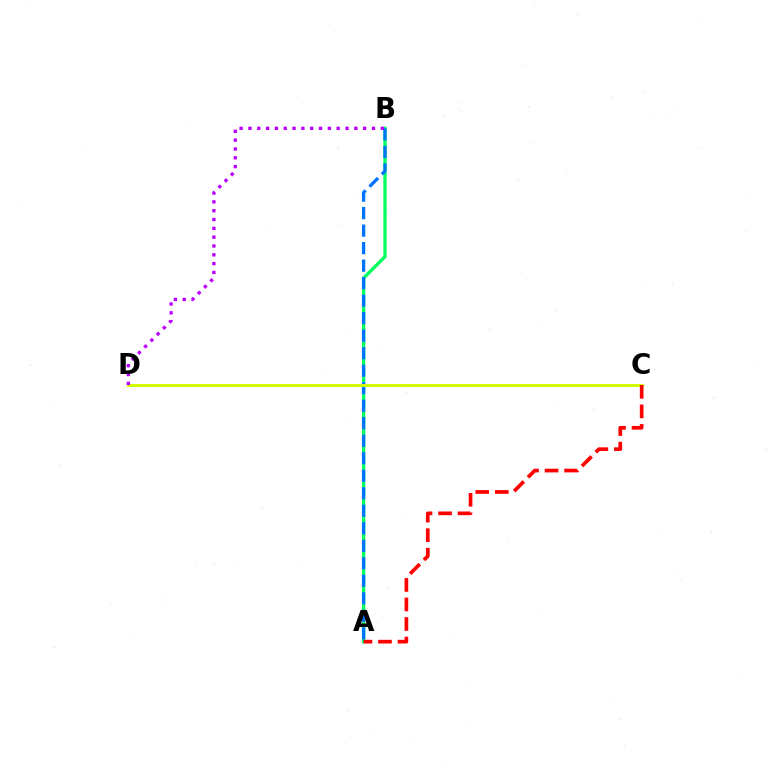{('A', 'B'): [{'color': '#00ff5c', 'line_style': 'solid', 'thickness': 2.38}, {'color': '#0074ff', 'line_style': 'dashed', 'thickness': 2.38}], ('C', 'D'): [{'color': '#d1ff00', 'line_style': 'solid', 'thickness': 2.12}], ('A', 'C'): [{'color': '#ff0000', 'line_style': 'dashed', 'thickness': 2.65}], ('B', 'D'): [{'color': '#b900ff', 'line_style': 'dotted', 'thickness': 2.4}]}